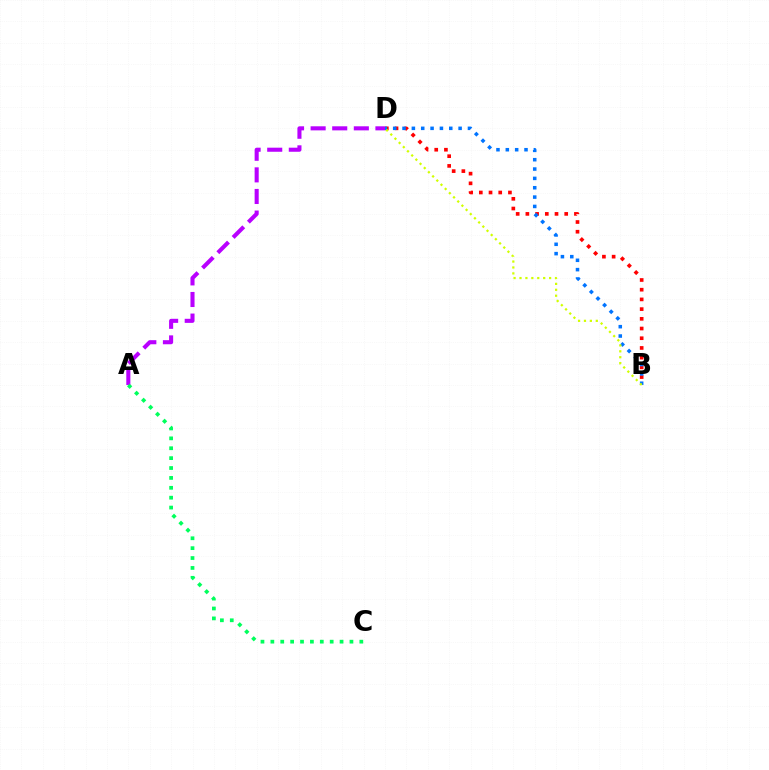{('B', 'D'): [{'color': '#ff0000', 'line_style': 'dotted', 'thickness': 2.64}, {'color': '#0074ff', 'line_style': 'dotted', 'thickness': 2.54}, {'color': '#d1ff00', 'line_style': 'dotted', 'thickness': 1.61}], ('A', 'D'): [{'color': '#b900ff', 'line_style': 'dashed', 'thickness': 2.93}], ('A', 'C'): [{'color': '#00ff5c', 'line_style': 'dotted', 'thickness': 2.69}]}